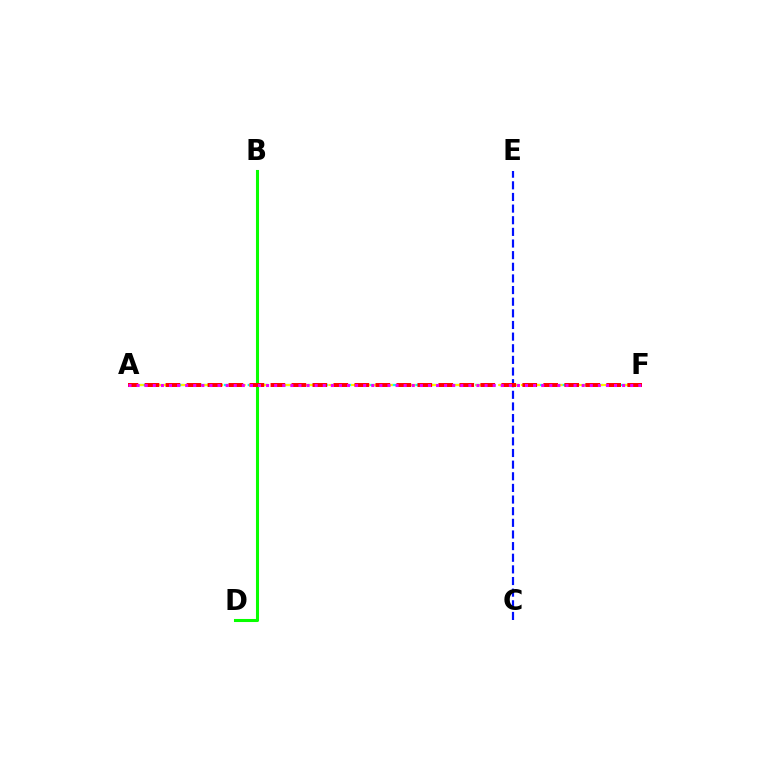{('A', 'F'): [{'color': '#00fff6', 'line_style': 'dashed', 'thickness': 1.63}, {'color': '#fcf500', 'line_style': 'dashed', 'thickness': 1.54}, {'color': '#ff0000', 'line_style': 'dashed', 'thickness': 2.85}, {'color': '#ee00ff', 'line_style': 'dotted', 'thickness': 2.2}], ('B', 'D'): [{'color': '#08ff00', 'line_style': 'solid', 'thickness': 2.21}], ('C', 'E'): [{'color': '#0010ff', 'line_style': 'dashed', 'thickness': 1.58}]}